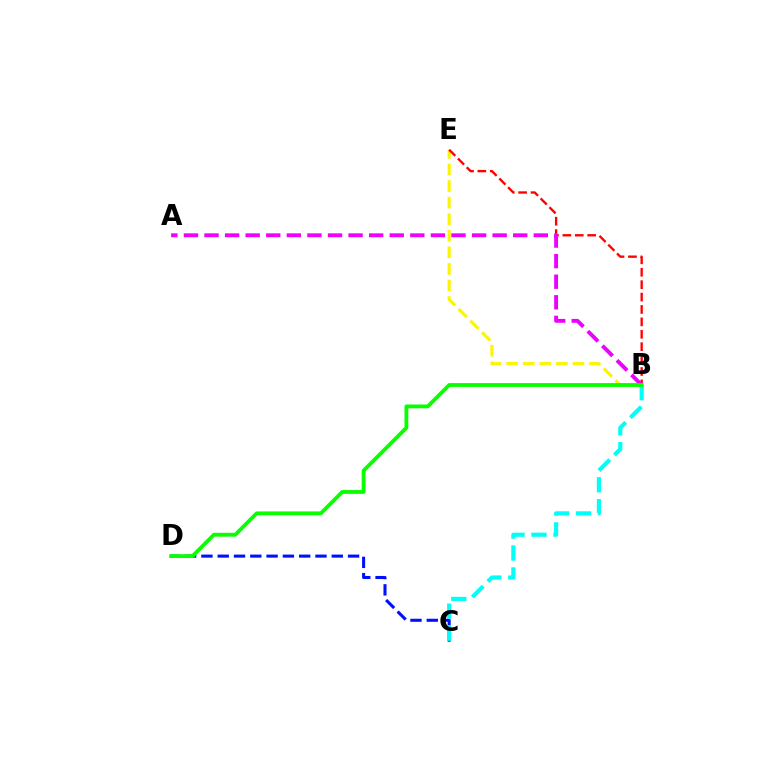{('B', 'E'): [{'color': '#fcf500', 'line_style': 'dashed', 'thickness': 2.25}, {'color': '#ff0000', 'line_style': 'dashed', 'thickness': 1.69}], ('A', 'B'): [{'color': '#ee00ff', 'line_style': 'dashed', 'thickness': 2.8}], ('C', 'D'): [{'color': '#0010ff', 'line_style': 'dashed', 'thickness': 2.21}], ('B', 'C'): [{'color': '#00fff6', 'line_style': 'dashed', 'thickness': 2.98}], ('B', 'D'): [{'color': '#08ff00', 'line_style': 'solid', 'thickness': 2.75}]}